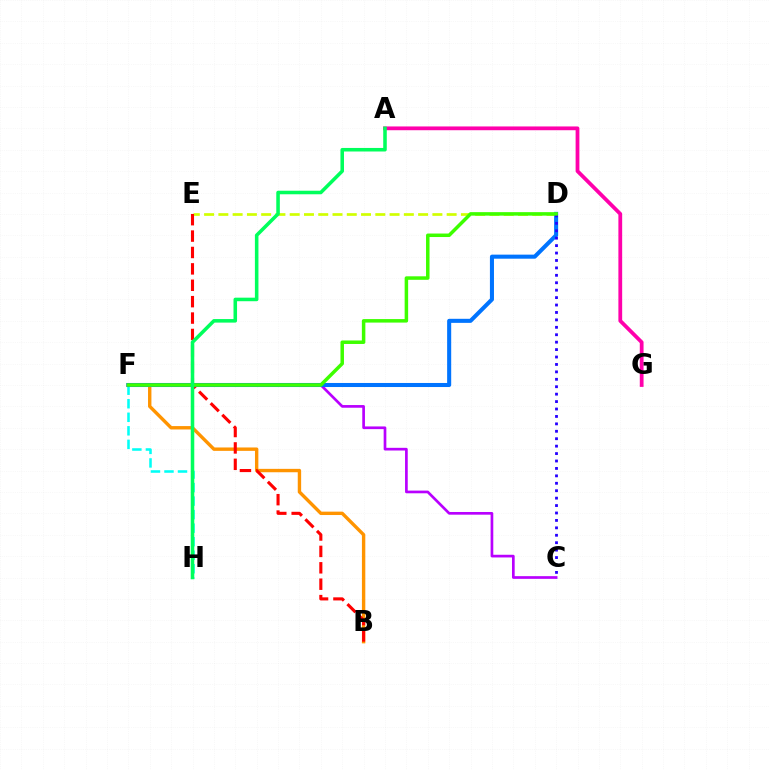{('B', 'F'): [{'color': '#ff9400', 'line_style': 'solid', 'thickness': 2.44}], ('A', 'G'): [{'color': '#ff00ac', 'line_style': 'solid', 'thickness': 2.71}], ('F', 'H'): [{'color': '#00fff6', 'line_style': 'dashed', 'thickness': 1.84}], ('D', 'E'): [{'color': '#d1ff00', 'line_style': 'dashed', 'thickness': 1.94}], ('B', 'E'): [{'color': '#ff0000', 'line_style': 'dashed', 'thickness': 2.23}], ('C', 'F'): [{'color': '#b900ff', 'line_style': 'solid', 'thickness': 1.94}], ('D', 'F'): [{'color': '#0074ff', 'line_style': 'solid', 'thickness': 2.92}, {'color': '#3dff00', 'line_style': 'solid', 'thickness': 2.52}], ('C', 'D'): [{'color': '#2500ff', 'line_style': 'dotted', 'thickness': 2.02}], ('A', 'H'): [{'color': '#00ff5c', 'line_style': 'solid', 'thickness': 2.55}]}